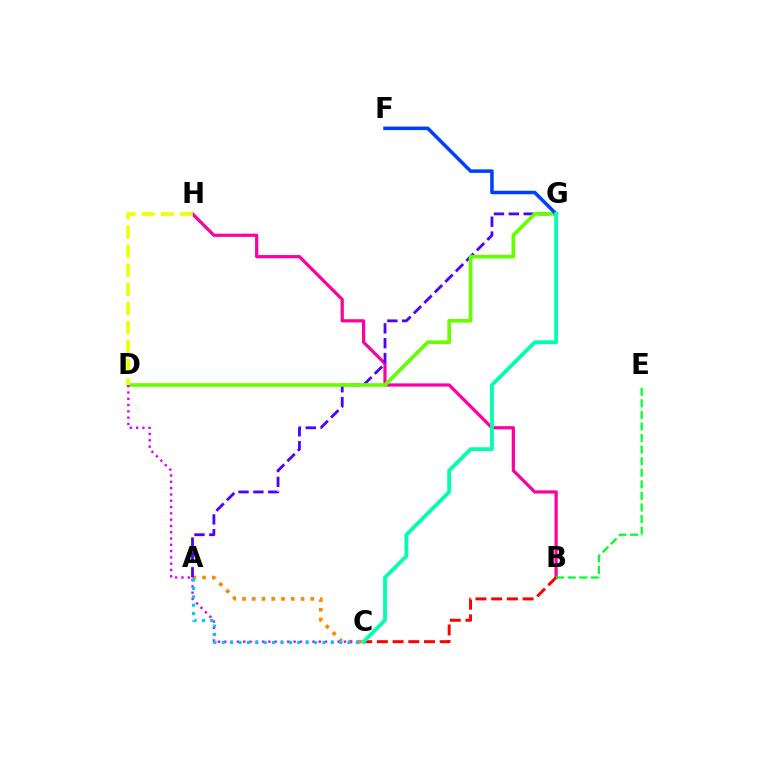{('A', 'C'): [{'color': '#ff8800', 'line_style': 'dotted', 'thickness': 2.65}, {'color': '#00c7ff', 'line_style': 'dotted', 'thickness': 2.28}], ('B', 'H'): [{'color': '#ff00a0', 'line_style': 'solid', 'thickness': 2.32}], ('A', 'G'): [{'color': '#4f00ff', 'line_style': 'dashed', 'thickness': 2.02}], ('D', 'G'): [{'color': '#66ff00', 'line_style': 'solid', 'thickness': 2.63}], ('C', 'D'): [{'color': '#d600ff', 'line_style': 'dotted', 'thickness': 1.71}], ('D', 'H'): [{'color': '#eeff00', 'line_style': 'dashed', 'thickness': 2.59}], ('B', 'C'): [{'color': '#ff0000', 'line_style': 'dashed', 'thickness': 2.13}], ('B', 'E'): [{'color': '#00ff27', 'line_style': 'dashed', 'thickness': 1.57}], ('F', 'G'): [{'color': '#003fff', 'line_style': 'solid', 'thickness': 2.54}], ('C', 'G'): [{'color': '#00ffaf', 'line_style': 'solid', 'thickness': 2.74}]}